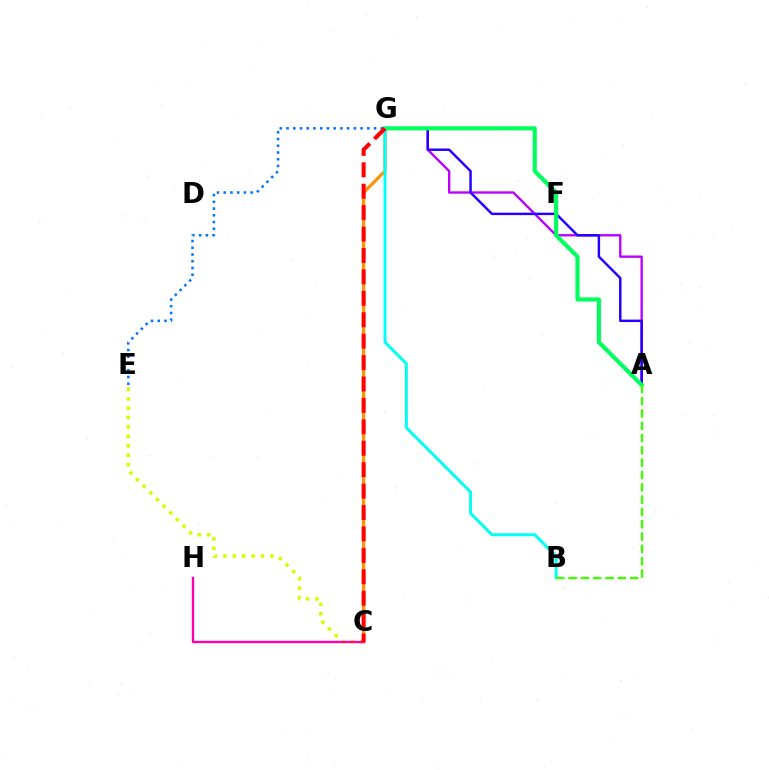{('A', 'G'): [{'color': '#b900ff', 'line_style': 'solid', 'thickness': 1.69}, {'color': '#2500ff', 'line_style': 'solid', 'thickness': 1.77}, {'color': '#00ff5c', 'line_style': 'solid', 'thickness': 2.97}], ('E', 'G'): [{'color': '#0074ff', 'line_style': 'dotted', 'thickness': 1.83}], ('C', 'G'): [{'color': '#ff9400', 'line_style': 'solid', 'thickness': 2.31}, {'color': '#ff0000', 'line_style': 'dashed', 'thickness': 2.91}], ('B', 'G'): [{'color': '#00fff6', 'line_style': 'solid', 'thickness': 2.13}], ('A', 'B'): [{'color': '#3dff00', 'line_style': 'dashed', 'thickness': 1.67}], ('C', 'E'): [{'color': '#d1ff00', 'line_style': 'dotted', 'thickness': 2.55}], ('C', 'H'): [{'color': '#ff00ac', 'line_style': 'solid', 'thickness': 1.7}]}